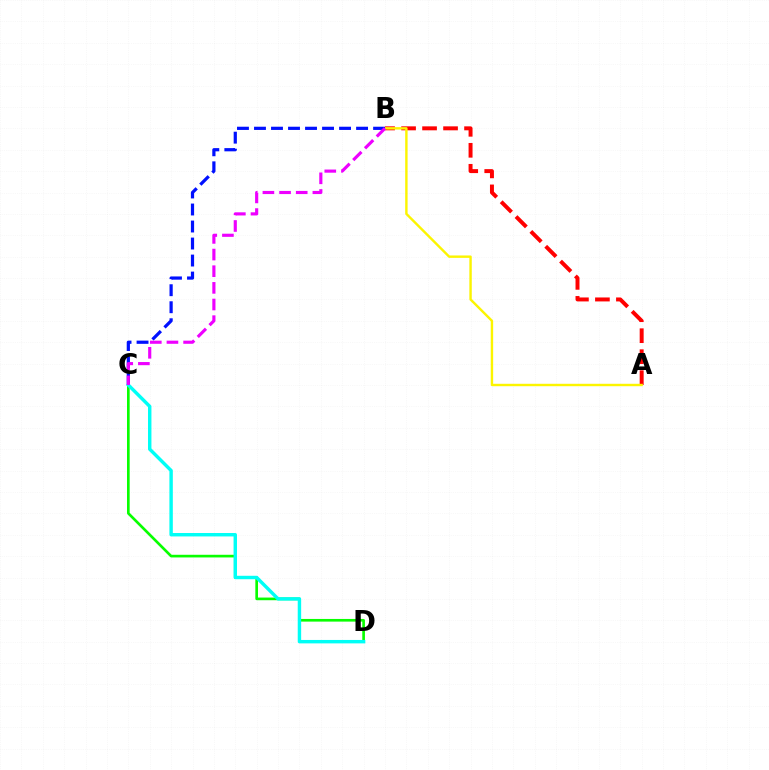{('A', 'B'): [{'color': '#ff0000', 'line_style': 'dashed', 'thickness': 2.85}, {'color': '#fcf500', 'line_style': 'solid', 'thickness': 1.74}], ('B', 'C'): [{'color': '#0010ff', 'line_style': 'dashed', 'thickness': 2.31}, {'color': '#ee00ff', 'line_style': 'dashed', 'thickness': 2.26}], ('C', 'D'): [{'color': '#08ff00', 'line_style': 'solid', 'thickness': 1.92}, {'color': '#00fff6', 'line_style': 'solid', 'thickness': 2.47}]}